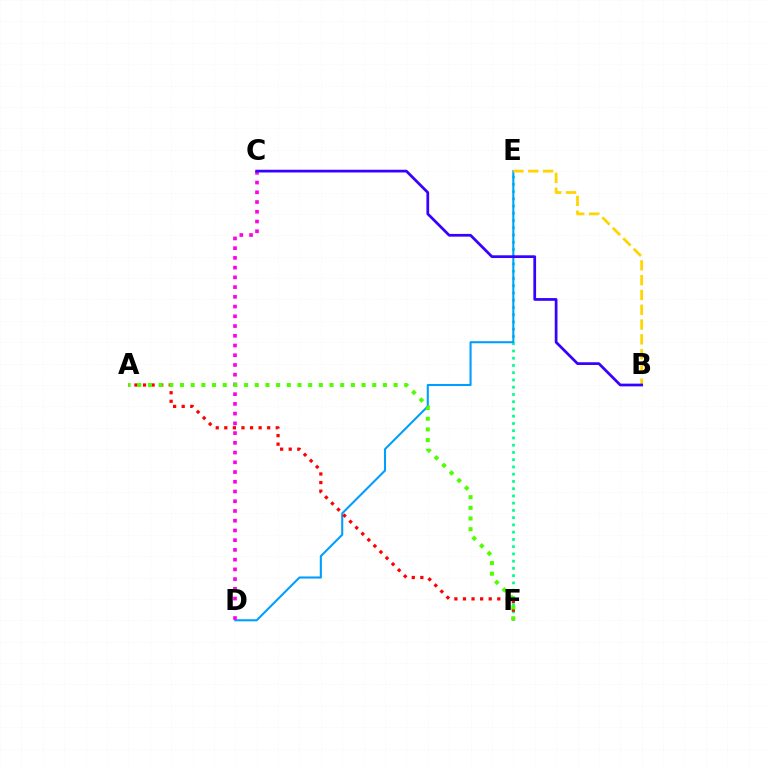{('E', 'F'): [{'color': '#00ff86', 'line_style': 'dotted', 'thickness': 1.97}], ('D', 'E'): [{'color': '#009eff', 'line_style': 'solid', 'thickness': 1.5}], ('C', 'D'): [{'color': '#ff00ed', 'line_style': 'dotted', 'thickness': 2.64}], ('A', 'F'): [{'color': '#ff0000', 'line_style': 'dotted', 'thickness': 2.33}, {'color': '#4fff00', 'line_style': 'dotted', 'thickness': 2.9}], ('B', 'E'): [{'color': '#ffd500', 'line_style': 'dashed', 'thickness': 2.01}], ('B', 'C'): [{'color': '#3700ff', 'line_style': 'solid', 'thickness': 1.97}]}